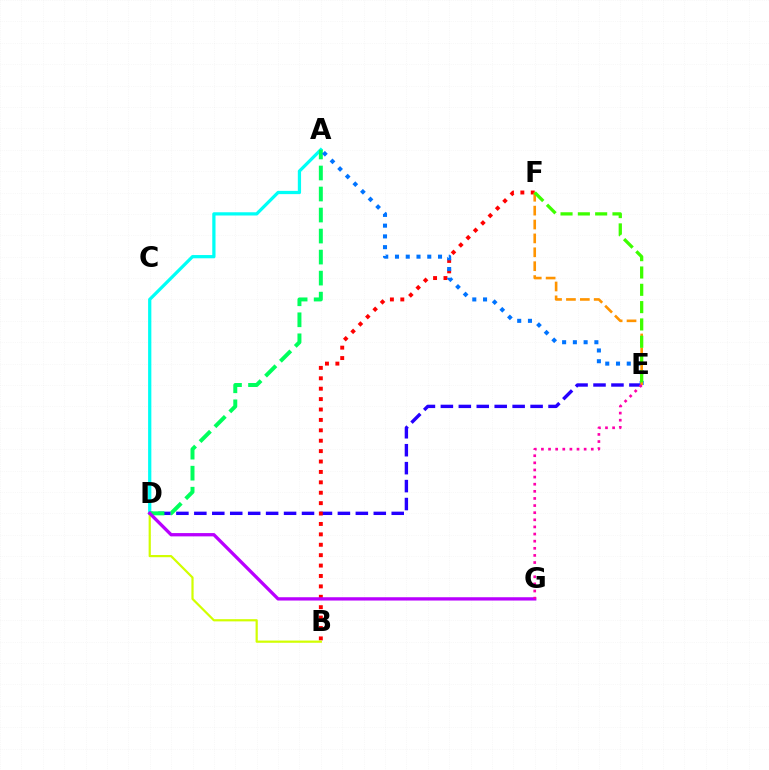{('A', 'D'): [{'color': '#00fff6', 'line_style': 'solid', 'thickness': 2.34}, {'color': '#00ff5c', 'line_style': 'dashed', 'thickness': 2.86}], ('D', 'E'): [{'color': '#2500ff', 'line_style': 'dashed', 'thickness': 2.44}], ('B', 'F'): [{'color': '#ff0000', 'line_style': 'dotted', 'thickness': 2.83}], ('B', 'D'): [{'color': '#d1ff00', 'line_style': 'solid', 'thickness': 1.59}], ('D', 'G'): [{'color': '#b900ff', 'line_style': 'solid', 'thickness': 2.37}], ('A', 'E'): [{'color': '#0074ff', 'line_style': 'dotted', 'thickness': 2.92}], ('E', 'F'): [{'color': '#ff9400', 'line_style': 'dashed', 'thickness': 1.89}, {'color': '#3dff00', 'line_style': 'dashed', 'thickness': 2.35}], ('E', 'G'): [{'color': '#ff00ac', 'line_style': 'dotted', 'thickness': 1.93}]}